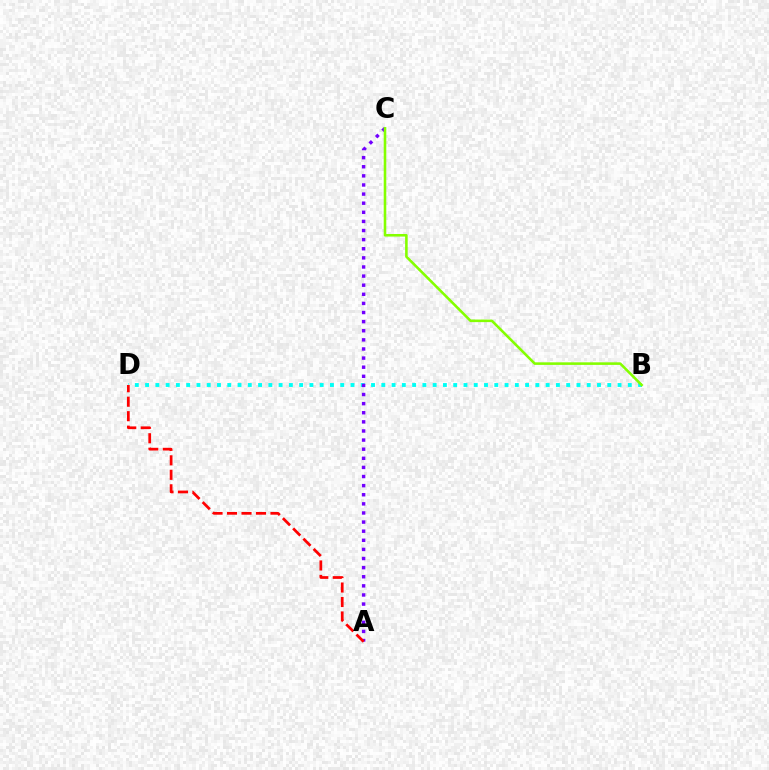{('B', 'D'): [{'color': '#00fff6', 'line_style': 'dotted', 'thickness': 2.79}], ('A', 'C'): [{'color': '#7200ff', 'line_style': 'dotted', 'thickness': 2.48}], ('B', 'C'): [{'color': '#84ff00', 'line_style': 'solid', 'thickness': 1.85}], ('A', 'D'): [{'color': '#ff0000', 'line_style': 'dashed', 'thickness': 1.97}]}